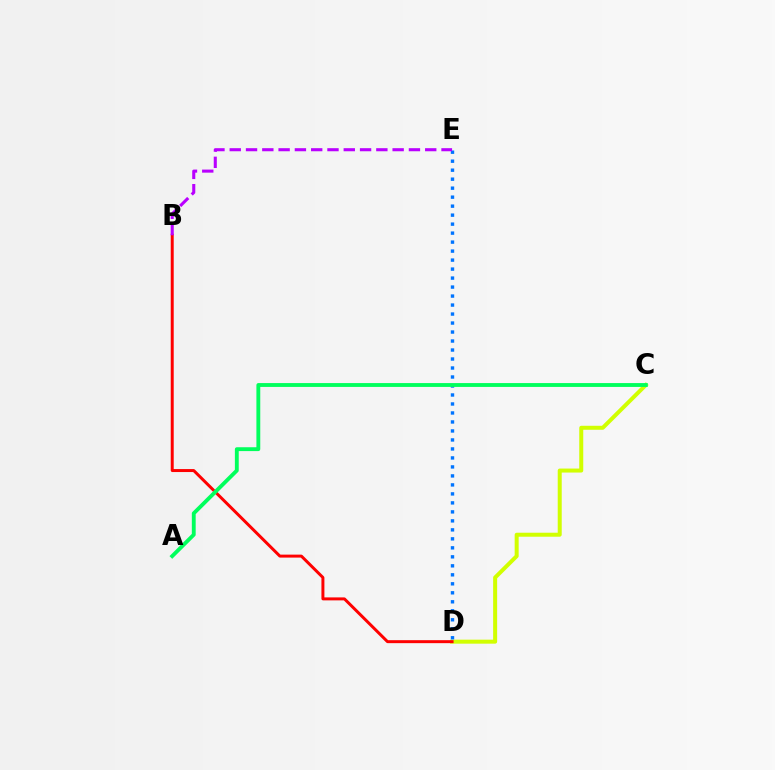{('C', 'D'): [{'color': '#d1ff00', 'line_style': 'solid', 'thickness': 2.88}], ('D', 'E'): [{'color': '#0074ff', 'line_style': 'dotted', 'thickness': 2.44}], ('B', 'D'): [{'color': '#ff0000', 'line_style': 'solid', 'thickness': 2.14}], ('A', 'C'): [{'color': '#00ff5c', 'line_style': 'solid', 'thickness': 2.77}], ('B', 'E'): [{'color': '#b900ff', 'line_style': 'dashed', 'thickness': 2.21}]}